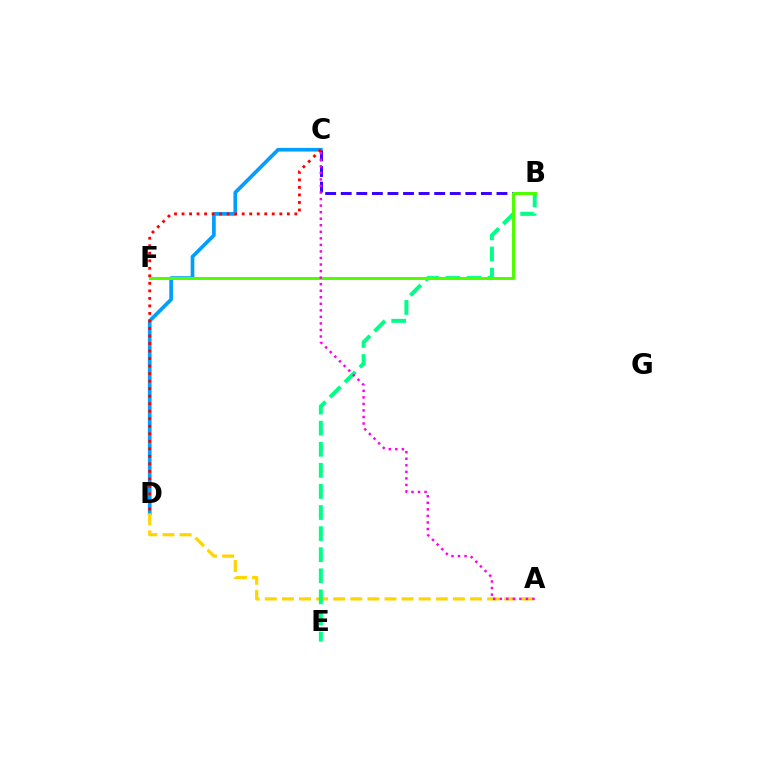{('C', 'D'): [{'color': '#009eff', 'line_style': 'solid', 'thickness': 2.65}, {'color': '#ff0000', 'line_style': 'dotted', 'thickness': 2.04}], ('B', 'C'): [{'color': '#3700ff', 'line_style': 'dashed', 'thickness': 2.12}], ('A', 'D'): [{'color': '#ffd500', 'line_style': 'dashed', 'thickness': 2.32}], ('B', 'E'): [{'color': '#00ff86', 'line_style': 'dashed', 'thickness': 2.86}], ('B', 'F'): [{'color': '#4fff00', 'line_style': 'solid', 'thickness': 2.16}], ('A', 'C'): [{'color': '#ff00ed', 'line_style': 'dotted', 'thickness': 1.78}]}